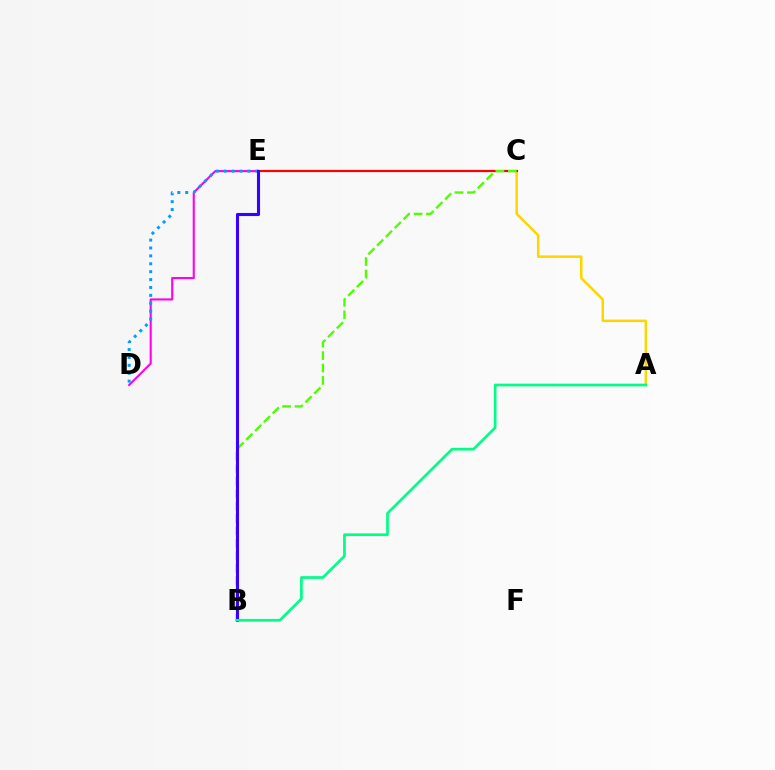{('A', 'C'): [{'color': '#ffd500', 'line_style': 'solid', 'thickness': 1.8}], ('C', 'E'): [{'color': '#ff0000', 'line_style': 'solid', 'thickness': 1.58}], ('D', 'E'): [{'color': '#ff00ed', 'line_style': 'solid', 'thickness': 1.51}, {'color': '#009eff', 'line_style': 'dotted', 'thickness': 2.14}], ('B', 'C'): [{'color': '#4fff00', 'line_style': 'dashed', 'thickness': 1.69}], ('B', 'E'): [{'color': '#3700ff', 'line_style': 'solid', 'thickness': 2.22}], ('A', 'B'): [{'color': '#00ff86', 'line_style': 'solid', 'thickness': 1.95}]}